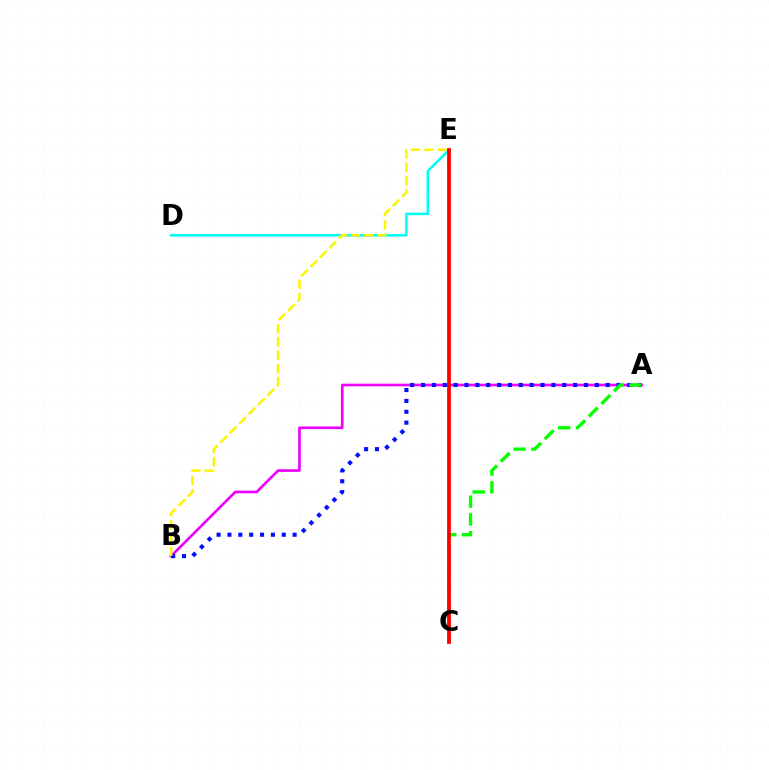{('D', 'E'): [{'color': '#00fff6', 'line_style': 'solid', 'thickness': 1.81}], ('A', 'B'): [{'color': '#ee00ff', 'line_style': 'solid', 'thickness': 1.91}, {'color': '#0010ff', 'line_style': 'dotted', 'thickness': 2.95}], ('A', 'C'): [{'color': '#08ff00', 'line_style': 'dashed', 'thickness': 2.42}], ('C', 'E'): [{'color': '#ff0000', 'line_style': 'solid', 'thickness': 2.72}], ('B', 'E'): [{'color': '#fcf500', 'line_style': 'dashed', 'thickness': 1.81}]}